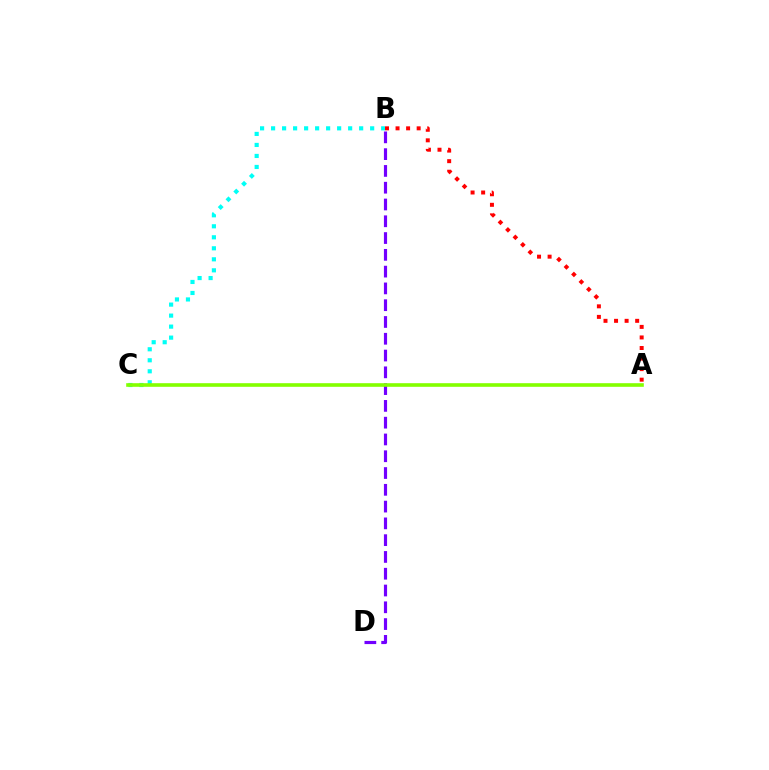{('B', 'D'): [{'color': '#7200ff', 'line_style': 'dashed', 'thickness': 2.28}], ('B', 'C'): [{'color': '#00fff6', 'line_style': 'dotted', 'thickness': 2.99}], ('A', 'C'): [{'color': '#84ff00', 'line_style': 'solid', 'thickness': 2.61}], ('A', 'B'): [{'color': '#ff0000', 'line_style': 'dotted', 'thickness': 2.87}]}